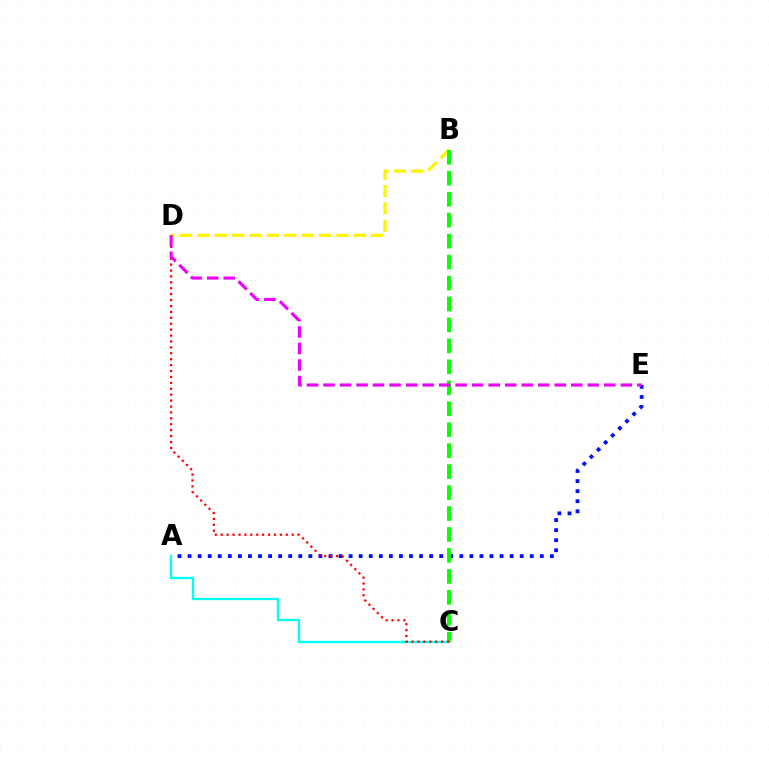{('B', 'D'): [{'color': '#fcf500', 'line_style': 'dashed', 'thickness': 2.36}], ('A', 'E'): [{'color': '#0010ff', 'line_style': 'dotted', 'thickness': 2.73}], ('A', 'C'): [{'color': '#00fff6', 'line_style': 'solid', 'thickness': 1.66}], ('B', 'C'): [{'color': '#08ff00', 'line_style': 'dashed', 'thickness': 2.85}], ('C', 'D'): [{'color': '#ff0000', 'line_style': 'dotted', 'thickness': 1.61}], ('D', 'E'): [{'color': '#ee00ff', 'line_style': 'dashed', 'thickness': 2.24}]}